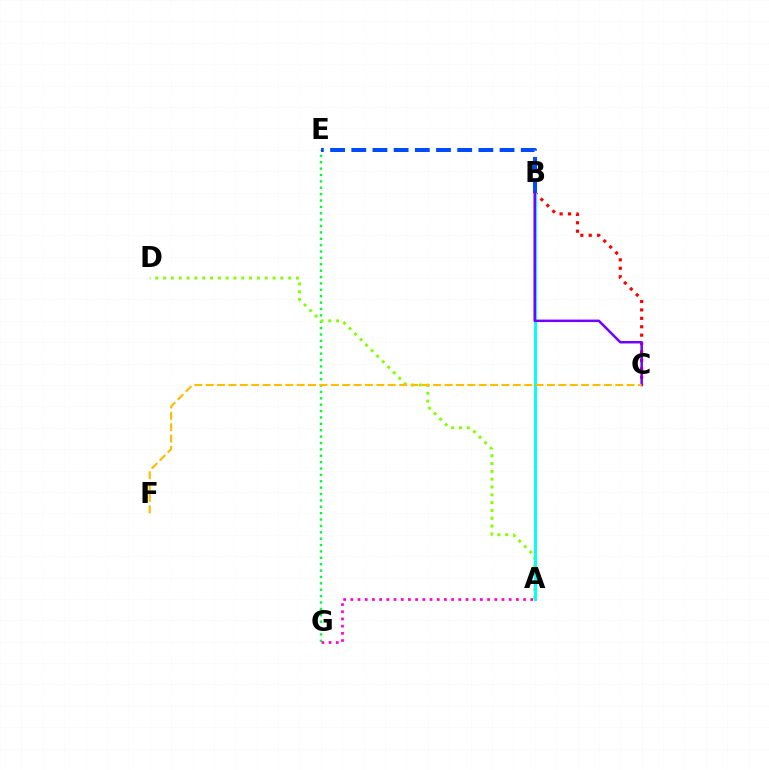{('E', 'G'): [{'color': '#00ff39', 'line_style': 'dotted', 'thickness': 1.73}], ('A', 'D'): [{'color': '#84ff00', 'line_style': 'dotted', 'thickness': 2.12}], ('B', 'C'): [{'color': '#ff0000', 'line_style': 'dotted', 'thickness': 2.29}, {'color': '#7200ff', 'line_style': 'solid', 'thickness': 1.8}], ('A', 'B'): [{'color': '#00fff6', 'line_style': 'solid', 'thickness': 2.12}], ('B', 'E'): [{'color': '#004bff', 'line_style': 'dashed', 'thickness': 2.88}], ('A', 'G'): [{'color': '#ff00cf', 'line_style': 'dotted', 'thickness': 1.96}], ('C', 'F'): [{'color': '#ffbd00', 'line_style': 'dashed', 'thickness': 1.55}]}